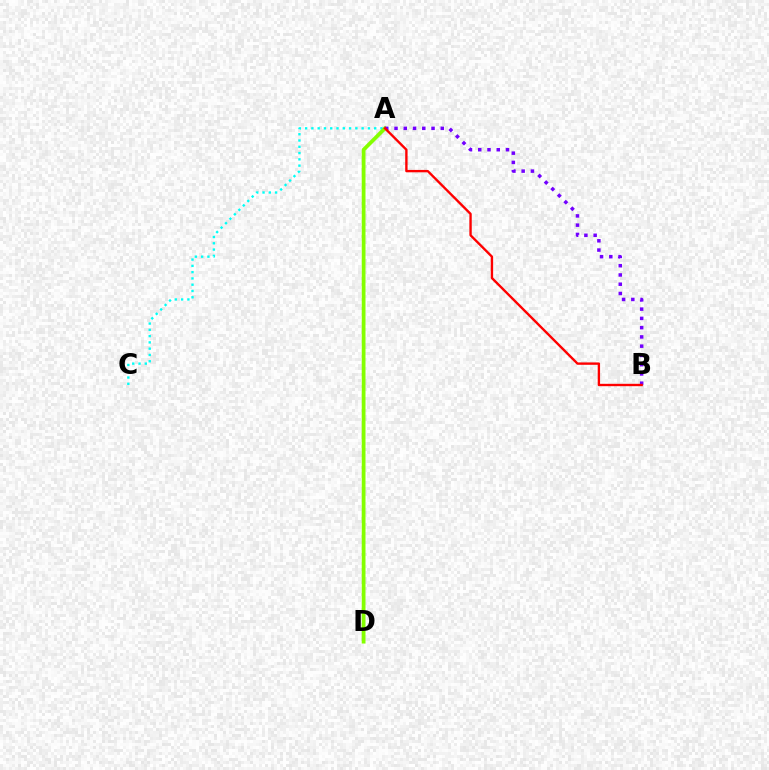{('A', 'C'): [{'color': '#00fff6', 'line_style': 'dotted', 'thickness': 1.71}], ('A', 'D'): [{'color': '#84ff00', 'line_style': 'solid', 'thickness': 2.71}], ('A', 'B'): [{'color': '#7200ff', 'line_style': 'dotted', 'thickness': 2.52}, {'color': '#ff0000', 'line_style': 'solid', 'thickness': 1.71}]}